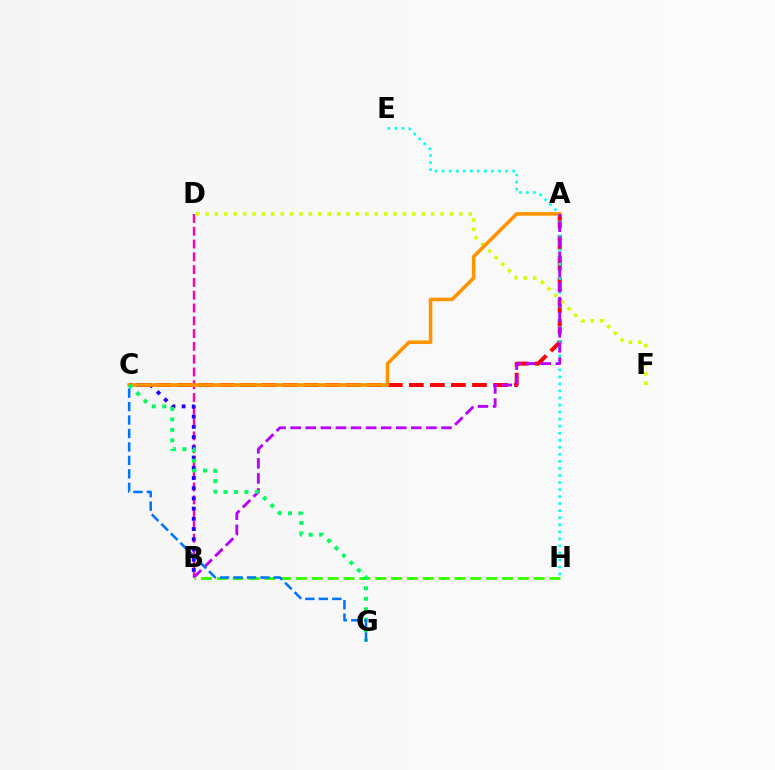{('A', 'C'): [{'color': '#ff0000', 'line_style': 'dashed', 'thickness': 2.86}, {'color': '#ff9400', 'line_style': 'solid', 'thickness': 2.57}], ('E', 'H'): [{'color': '#00fff6', 'line_style': 'dotted', 'thickness': 1.91}], ('B', 'D'): [{'color': '#ff00ac', 'line_style': 'dashed', 'thickness': 1.74}], ('B', 'C'): [{'color': '#2500ff', 'line_style': 'dotted', 'thickness': 2.78}], ('D', 'F'): [{'color': '#d1ff00', 'line_style': 'dotted', 'thickness': 2.55}], ('A', 'B'): [{'color': '#b900ff', 'line_style': 'dashed', 'thickness': 2.05}], ('B', 'H'): [{'color': '#3dff00', 'line_style': 'dashed', 'thickness': 2.15}], ('C', 'G'): [{'color': '#00ff5c', 'line_style': 'dotted', 'thickness': 2.85}, {'color': '#0074ff', 'line_style': 'dashed', 'thickness': 1.83}]}